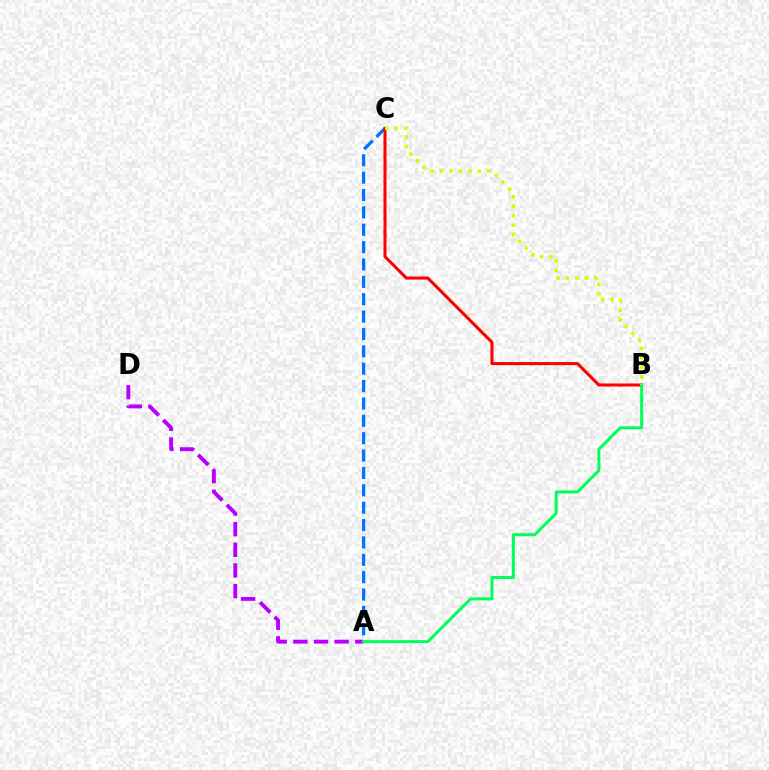{('A', 'C'): [{'color': '#0074ff', 'line_style': 'dashed', 'thickness': 2.36}], ('A', 'D'): [{'color': '#b900ff', 'line_style': 'dashed', 'thickness': 2.8}], ('B', 'C'): [{'color': '#ff0000', 'line_style': 'solid', 'thickness': 2.2}, {'color': '#d1ff00', 'line_style': 'dotted', 'thickness': 2.57}], ('A', 'B'): [{'color': '#00ff5c', 'line_style': 'solid', 'thickness': 2.17}]}